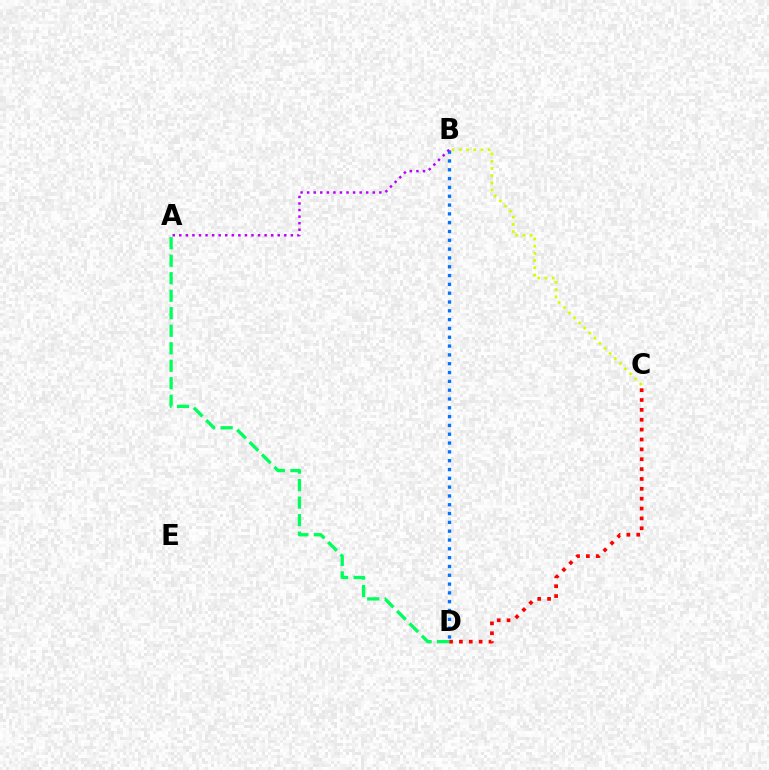{('C', 'D'): [{'color': '#ff0000', 'line_style': 'dotted', 'thickness': 2.68}], ('B', 'D'): [{'color': '#0074ff', 'line_style': 'dotted', 'thickness': 2.39}], ('B', 'C'): [{'color': '#d1ff00', 'line_style': 'dotted', 'thickness': 1.96}], ('A', 'B'): [{'color': '#b900ff', 'line_style': 'dotted', 'thickness': 1.78}], ('A', 'D'): [{'color': '#00ff5c', 'line_style': 'dashed', 'thickness': 2.38}]}